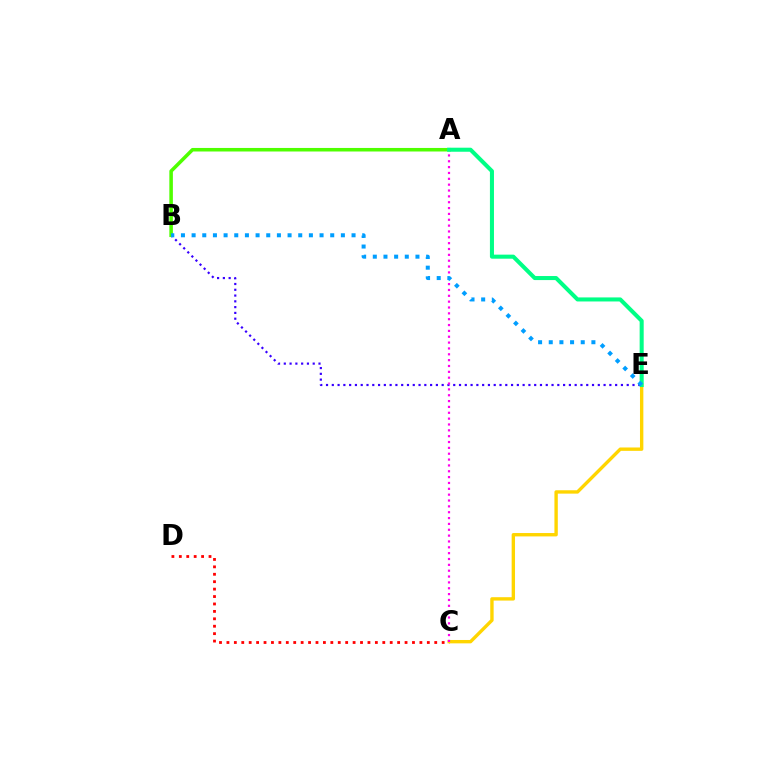{('B', 'E'): [{'color': '#3700ff', 'line_style': 'dotted', 'thickness': 1.57}, {'color': '#009eff', 'line_style': 'dotted', 'thickness': 2.9}], ('A', 'B'): [{'color': '#4fff00', 'line_style': 'solid', 'thickness': 2.55}], ('C', 'D'): [{'color': '#ff0000', 'line_style': 'dotted', 'thickness': 2.02}], ('C', 'E'): [{'color': '#ffd500', 'line_style': 'solid', 'thickness': 2.43}], ('A', 'C'): [{'color': '#ff00ed', 'line_style': 'dotted', 'thickness': 1.59}], ('A', 'E'): [{'color': '#00ff86', 'line_style': 'solid', 'thickness': 2.91}]}